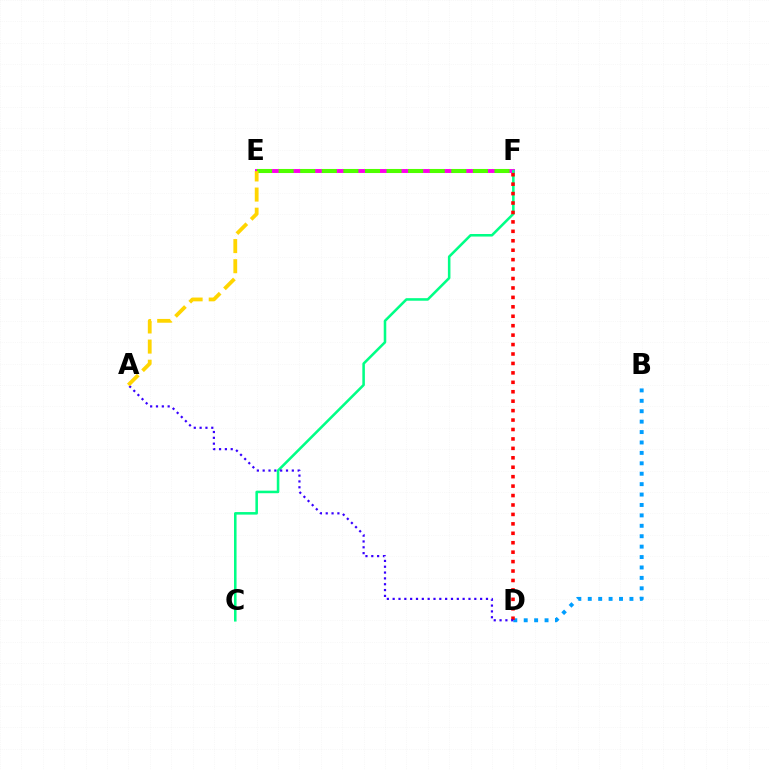{('E', 'F'): [{'color': '#ff00ed', 'line_style': 'solid', 'thickness': 2.82}, {'color': '#4fff00', 'line_style': 'dashed', 'thickness': 2.93}], ('B', 'D'): [{'color': '#009eff', 'line_style': 'dotted', 'thickness': 2.83}], ('C', 'F'): [{'color': '#00ff86', 'line_style': 'solid', 'thickness': 1.84}], ('D', 'F'): [{'color': '#ff0000', 'line_style': 'dotted', 'thickness': 2.56}], ('A', 'D'): [{'color': '#3700ff', 'line_style': 'dotted', 'thickness': 1.58}], ('A', 'E'): [{'color': '#ffd500', 'line_style': 'dashed', 'thickness': 2.73}]}